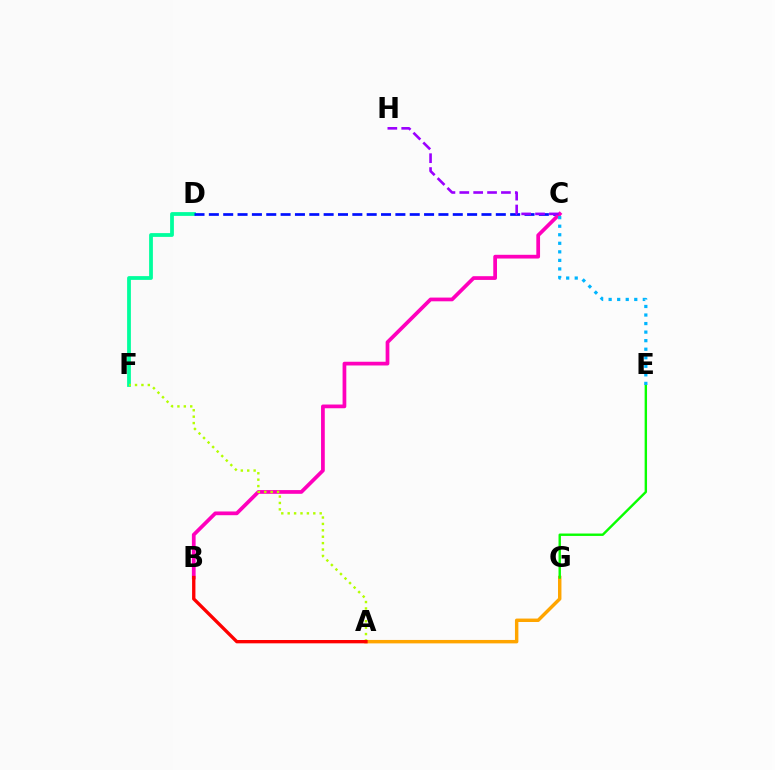{('D', 'F'): [{'color': '#00ff9d', 'line_style': 'solid', 'thickness': 2.72}], ('A', 'G'): [{'color': '#ffa500', 'line_style': 'solid', 'thickness': 2.47}], ('C', 'D'): [{'color': '#0010ff', 'line_style': 'dashed', 'thickness': 1.95}], ('B', 'C'): [{'color': '#ff00bd', 'line_style': 'solid', 'thickness': 2.69}], ('E', 'G'): [{'color': '#08ff00', 'line_style': 'solid', 'thickness': 1.73}], ('C', 'H'): [{'color': '#9b00ff', 'line_style': 'dashed', 'thickness': 1.88}], ('A', 'F'): [{'color': '#b3ff00', 'line_style': 'dotted', 'thickness': 1.74}], ('C', 'E'): [{'color': '#00b5ff', 'line_style': 'dotted', 'thickness': 2.32}], ('A', 'B'): [{'color': '#ff0000', 'line_style': 'solid', 'thickness': 2.4}]}